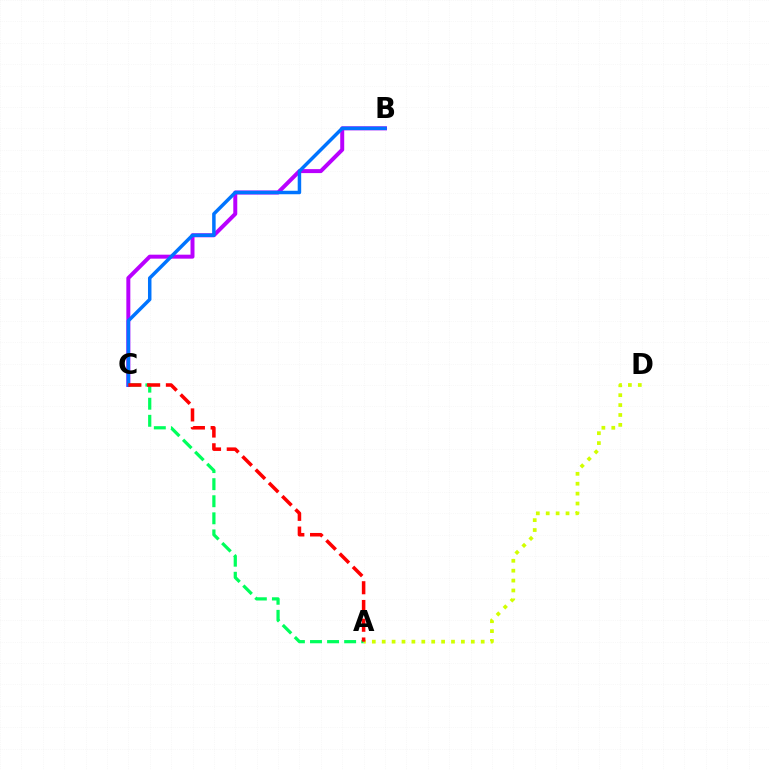{('A', 'D'): [{'color': '#d1ff00', 'line_style': 'dotted', 'thickness': 2.69}], ('A', 'C'): [{'color': '#00ff5c', 'line_style': 'dashed', 'thickness': 2.32}, {'color': '#ff0000', 'line_style': 'dashed', 'thickness': 2.55}], ('B', 'C'): [{'color': '#b900ff', 'line_style': 'solid', 'thickness': 2.86}, {'color': '#0074ff', 'line_style': 'solid', 'thickness': 2.51}]}